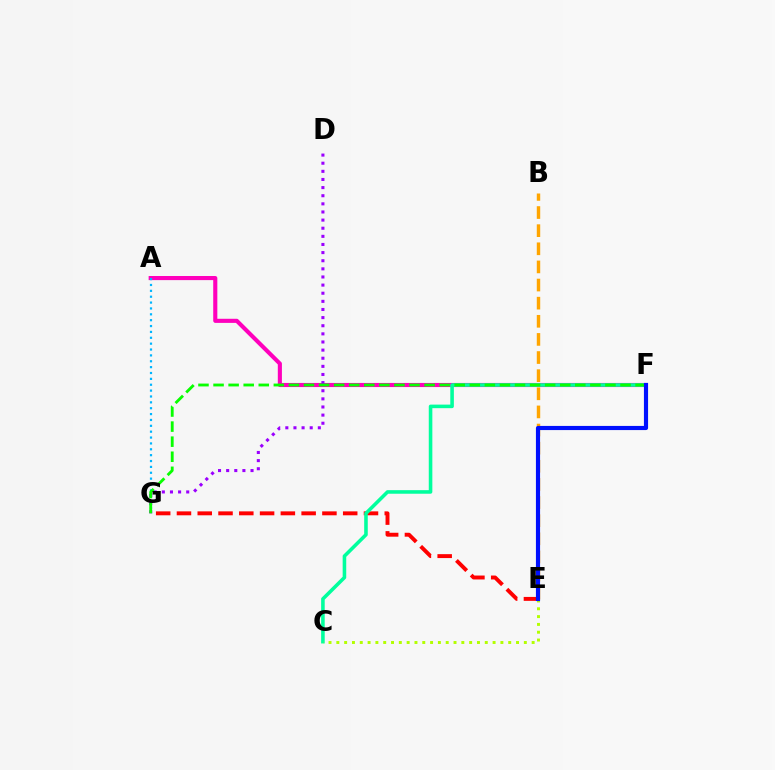{('B', 'E'): [{'color': '#ffa500', 'line_style': 'dashed', 'thickness': 2.46}], ('A', 'F'): [{'color': '#ff00bd', 'line_style': 'solid', 'thickness': 2.96}], ('A', 'G'): [{'color': '#00b5ff', 'line_style': 'dotted', 'thickness': 1.59}], ('E', 'G'): [{'color': '#ff0000', 'line_style': 'dashed', 'thickness': 2.82}], ('C', 'F'): [{'color': '#00ff9d', 'line_style': 'solid', 'thickness': 2.57}], ('D', 'G'): [{'color': '#9b00ff', 'line_style': 'dotted', 'thickness': 2.21}], ('C', 'E'): [{'color': '#b3ff00', 'line_style': 'dotted', 'thickness': 2.12}], ('F', 'G'): [{'color': '#08ff00', 'line_style': 'dashed', 'thickness': 2.05}], ('E', 'F'): [{'color': '#0010ff', 'line_style': 'solid', 'thickness': 2.98}]}